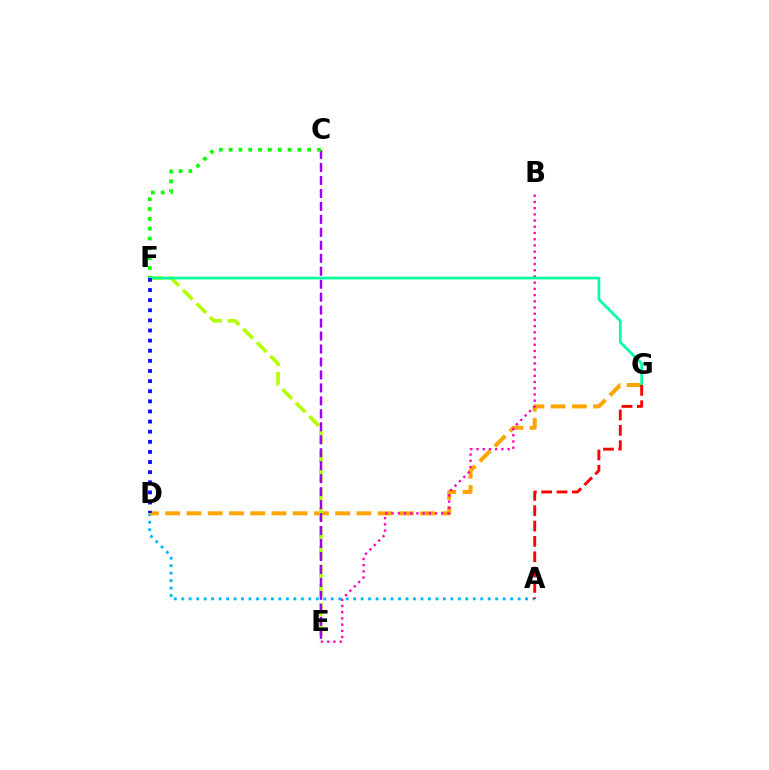{('A', 'D'): [{'color': '#00b5ff', 'line_style': 'dotted', 'thickness': 2.03}], ('D', 'G'): [{'color': '#ffa500', 'line_style': 'dashed', 'thickness': 2.89}], ('E', 'F'): [{'color': '#b3ff00', 'line_style': 'dashed', 'thickness': 2.6}], ('C', 'E'): [{'color': '#9b00ff', 'line_style': 'dashed', 'thickness': 1.76}], ('C', 'F'): [{'color': '#08ff00', 'line_style': 'dotted', 'thickness': 2.67}], ('B', 'E'): [{'color': '#ff00bd', 'line_style': 'dotted', 'thickness': 1.69}], ('F', 'G'): [{'color': '#00ff9d', 'line_style': 'solid', 'thickness': 1.93}], ('A', 'G'): [{'color': '#ff0000', 'line_style': 'dashed', 'thickness': 2.08}], ('D', 'F'): [{'color': '#0010ff', 'line_style': 'dotted', 'thickness': 2.75}]}